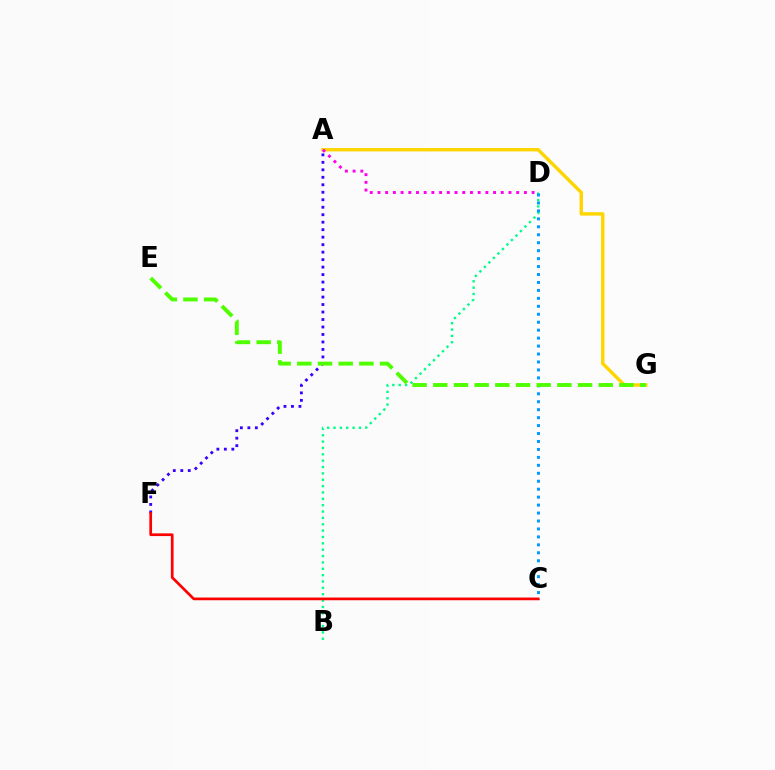{('B', 'D'): [{'color': '#00ff86', 'line_style': 'dotted', 'thickness': 1.73}], ('C', 'D'): [{'color': '#009eff', 'line_style': 'dotted', 'thickness': 2.16}], ('A', 'G'): [{'color': '#ffd500', 'line_style': 'solid', 'thickness': 2.45}], ('A', 'F'): [{'color': '#3700ff', 'line_style': 'dotted', 'thickness': 2.03}], ('E', 'G'): [{'color': '#4fff00', 'line_style': 'dashed', 'thickness': 2.81}], ('A', 'D'): [{'color': '#ff00ed', 'line_style': 'dotted', 'thickness': 2.09}], ('C', 'F'): [{'color': '#ff0000', 'line_style': 'solid', 'thickness': 1.95}]}